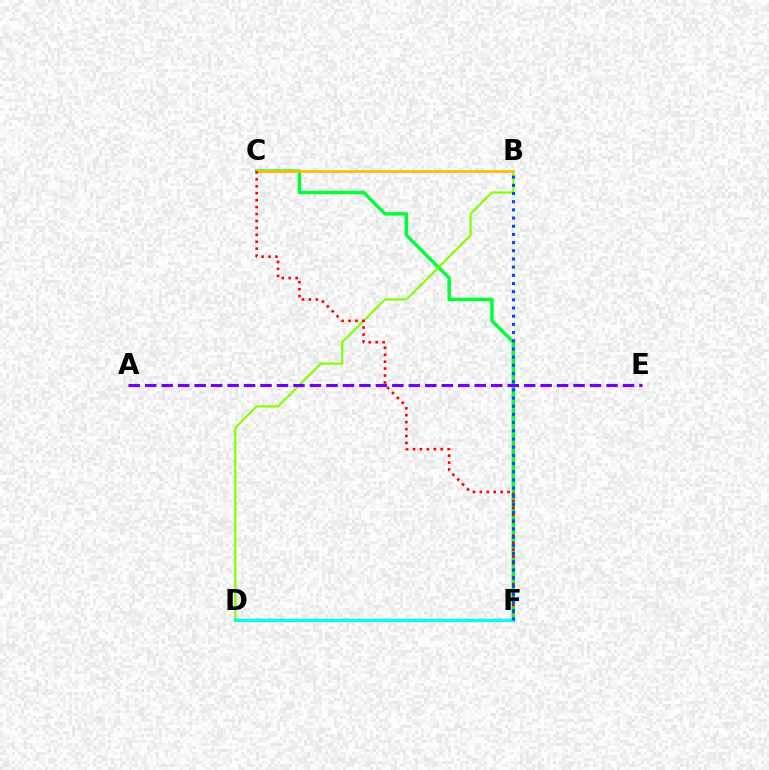{('C', 'F'): [{'color': '#00ff39', 'line_style': 'solid', 'thickness': 2.49}, {'color': '#ff0000', 'line_style': 'dotted', 'thickness': 1.88}], ('B', 'D'): [{'color': '#84ff00', 'line_style': 'solid', 'thickness': 1.57}], ('B', 'C'): [{'color': '#ffbd00', 'line_style': 'solid', 'thickness': 1.95}], ('D', 'F'): [{'color': '#ff00cf', 'line_style': 'solid', 'thickness': 1.64}, {'color': '#00fff6', 'line_style': 'solid', 'thickness': 2.24}], ('A', 'E'): [{'color': '#7200ff', 'line_style': 'dashed', 'thickness': 2.24}], ('B', 'F'): [{'color': '#004bff', 'line_style': 'dotted', 'thickness': 2.22}]}